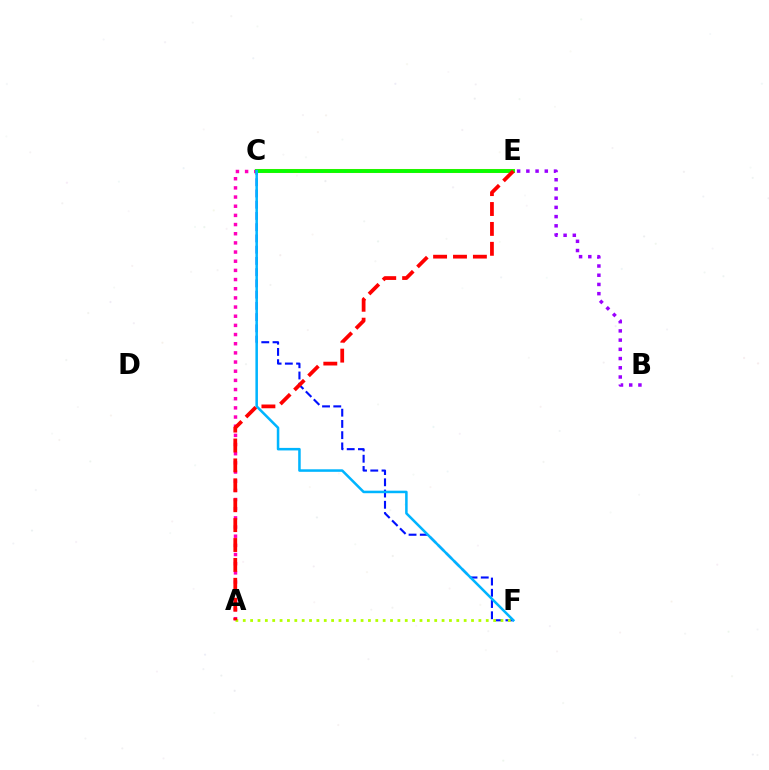{('C', 'E'): [{'color': '#ffa500', 'line_style': 'solid', 'thickness': 2.9}, {'color': '#00ff9d', 'line_style': 'dotted', 'thickness': 2.06}, {'color': '#08ff00', 'line_style': 'solid', 'thickness': 2.72}], ('A', 'C'): [{'color': '#ff00bd', 'line_style': 'dotted', 'thickness': 2.49}], ('C', 'F'): [{'color': '#0010ff', 'line_style': 'dashed', 'thickness': 1.53}, {'color': '#00b5ff', 'line_style': 'solid', 'thickness': 1.82}], ('A', 'F'): [{'color': '#b3ff00', 'line_style': 'dotted', 'thickness': 2.0}], ('A', 'E'): [{'color': '#ff0000', 'line_style': 'dashed', 'thickness': 2.7}], ('B', 'E'): [{'color': '#9b00ff', 'line_style': 'dotted', 'thickness': 2.5}]}